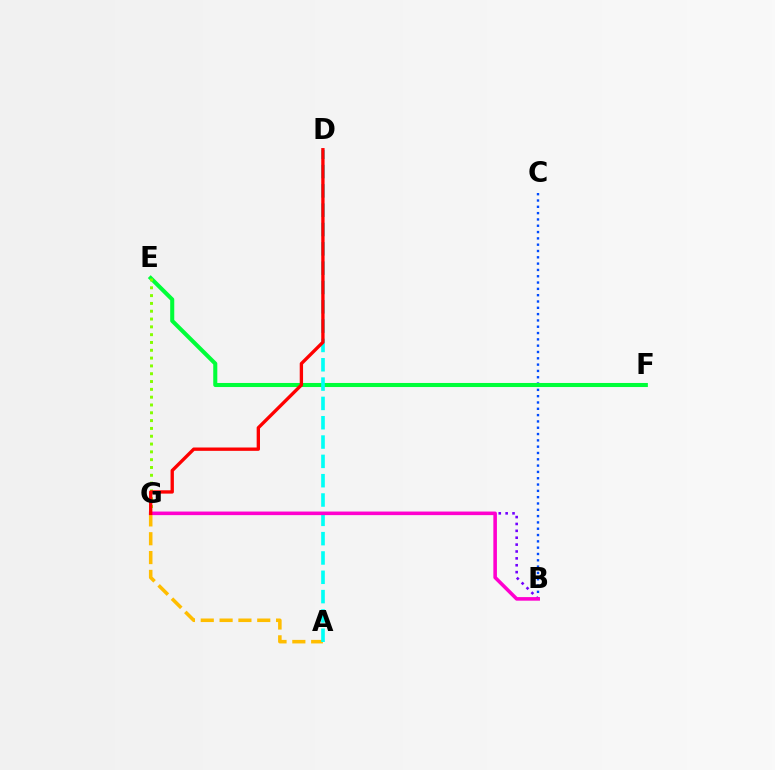{('A', 'G'): [{'color': '#ffbd00', 'line_style': 'dashed', 'thickness': 2.56}], ('B', 'G'): [{'color': '#7200ff', 'line_style': 'dotted', 'thickness': 1.87}, {'color': '#ff00cf', 'line_style': 'solid', 'thickness': 2.57}], ('B', 'C'): [{'color': '#004bff', 'line_style': 'dotted', 'thickness': 1.71}], ('E', 'F'): [{'color': '#00ff39', 'line_style': 'solid', 'thickness': 2.92}], ('E', 'G'): [{'color': '#84ff00', 'line_style': 'dotted', 'thickness': 2.12}], ('A', 'D'): [{'color': '#00fff6', 'line_style': 'dashed', 'thickness': 2.62}], ('D', 'G'): [{'color': '#ff0000', 'line_style': 'solid', 'thickness': 2.4}]}